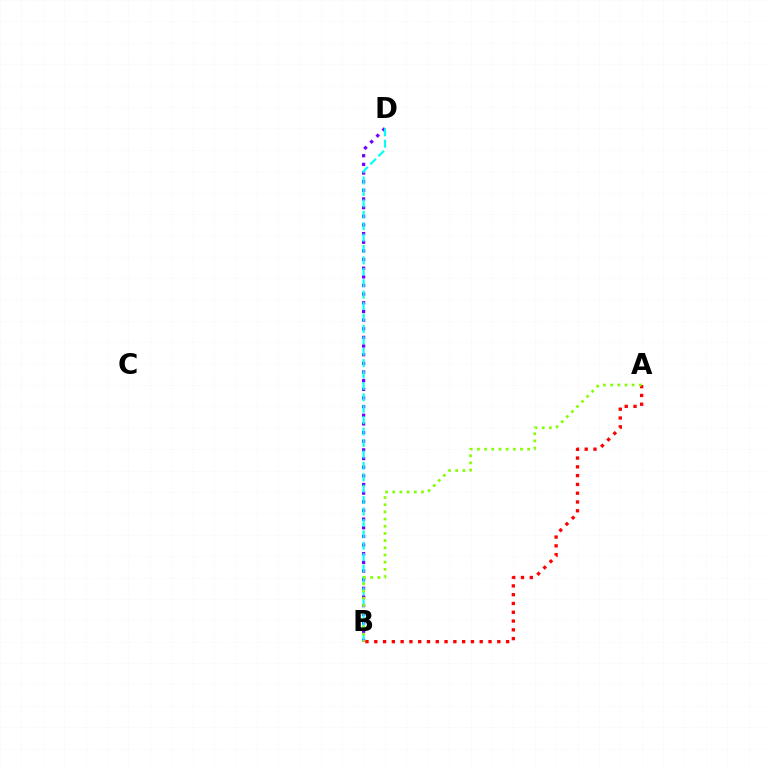{('B', 'D'): [{'color': '#7200ff', 'line_style': 'dotted', 'thickness': 2.35}, {'color': '#00fff6', 'line_style': 'dashed', 'thickness': 1.55}], ('A', 'B'): [{'color': '#ff0000', 'line_style': 'dotted', 'thickness': 2.39}, {'color': '#84ff00', 'line_style': 'dotted', 'thickness': 1.95}]}